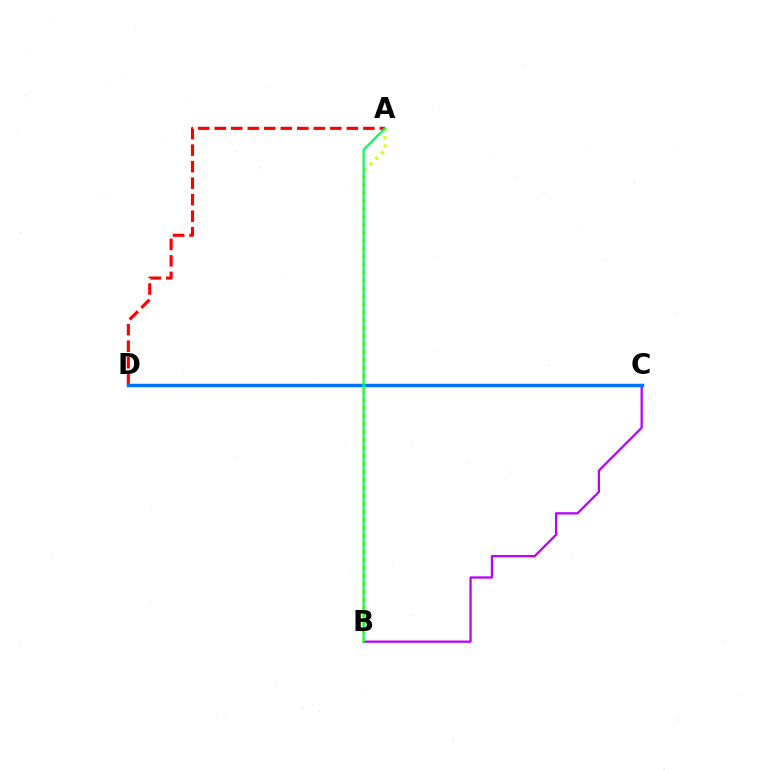{('B', 'C'): [{'color': '#b900ff', 'line_style': 'solid', 'thickness': 1.63}], ('A', 'D'): [{'color': '#ff0000', 'line_style': 'dashed', 'thickness': 2.24}], ('A', 'B'): [{'color': '#d1ff00', 'line_style': 'dotted', 'thickness': 2.17}, {'color': '#00ff5c', 'line_style': 'solid', 'thickness': 1.59}], ('C', 'D'): [{'color': '#0074ff', 'line_style': 'solid', 'thickness': 2.5}]}